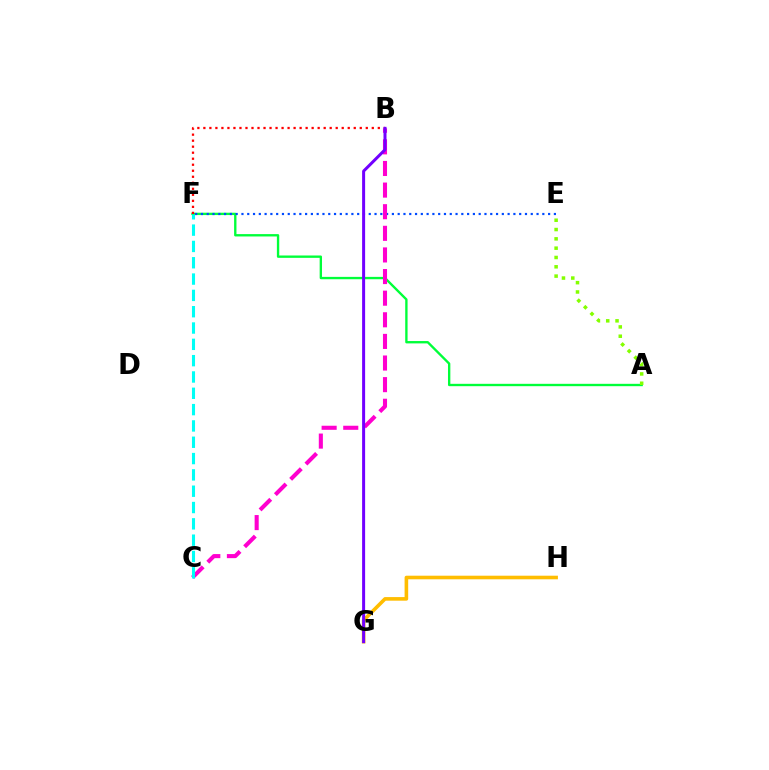{('A', 'F'): [{'color': '#00ff39', 'line_style': 'solid', 'thickness': 1.7}], ('E', 'F'): [{'color': '#004bff', 'line_style': 'dotted', 'thickness': 1.57}], ('A', 'E'): [{'color': '#84ff00', 'line_style': 'dotted', 'thickness': 2.53}], ('G', 'H'): [{'color': '#ffbd00', 'line_style': 'solid', 'thickness': 2.59}], ('B', 'F'): [{'color': '#ff0000', 'line_style': 'dotted', 'thickness': 1.63}], ('B', 'C'): [{'color': '#ff00cf', 'line_style': 'dashed', 'thickness': 2.94}], ('B', 'G'): [{'color': '#7200ff', 'line_style': 'solid', 'thickness': 2.16}], ('C', 'F'): [{'color': '#00fff6', 'line_style': 'dashed', 'thickness': 2.22}]}